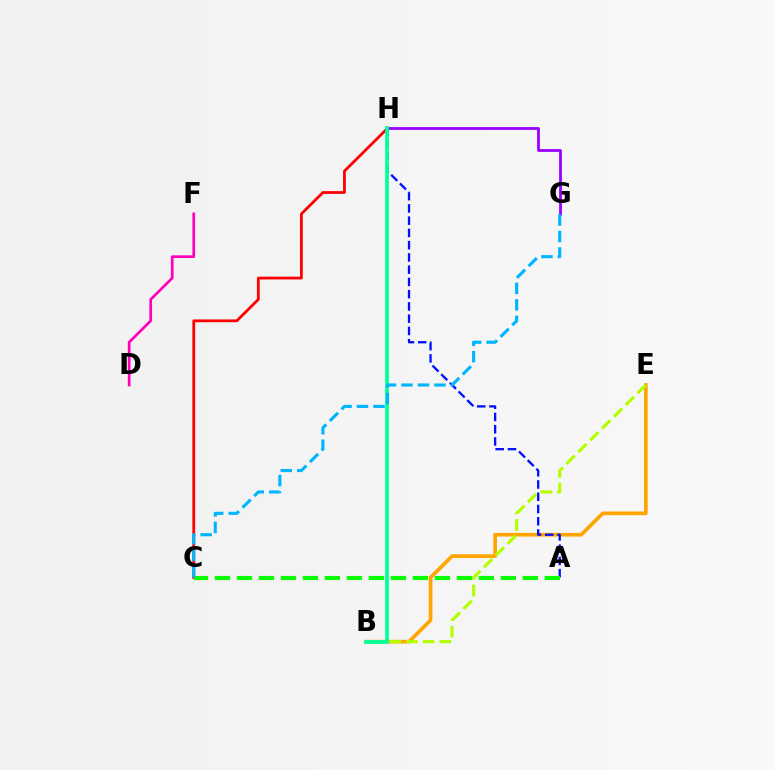{('B', 'E'): [{'color': '#ffa500', 'line_style': 'solid', 'thickness': 2.65}, {'color': '#b3ff00', 'line_style': 'dashed', 'thickness': 2.27}], ('G', 'H'): [{'color': '#9b00ff', 'line_style': 'solid', 'thickness': 2.02}], ('C', 'H'): [{'color': '#ff0000', 'line_style': 'solid', 'thickness': 2.0}], ('D', 'F'): [{'color': '#ff00bd', 'line_style': 'solid', 'thickness': 1.94}], ('A', 'H'): [{'color': '#0010ff', 'line_style': 'dashed', 'thickness': 1.66}], ('A', 'C'): [{'color': '#08ff00', 'line_style': 'dashed', 'thickness': 2.99}], ('B', 'H'): [{'color': '#00ff9d', 'line_style': 'solid', 'thickness': 2.68}], ('C', 'G'): [{'color': '#00b5ff', 'line_style': 'dashed', 'thickness': 2.24}]}